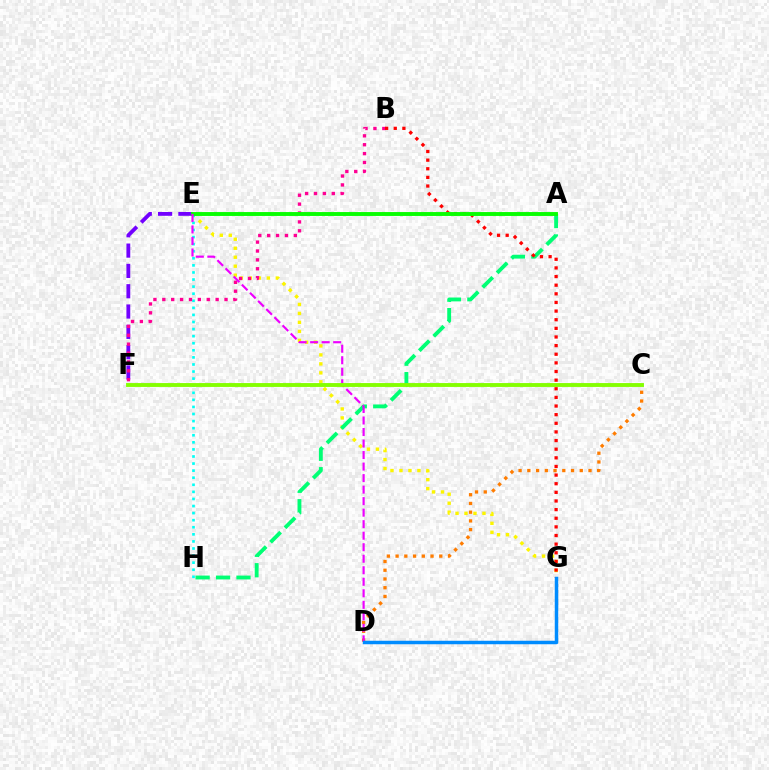{('E', 'G'): [{'color': '#fcf500', 'line_style': 'dotted', 'thickness': 2.44}], ('A', 'E'): [{'color': '#0010ff', 'line_style': 'solid', 'thickness': 1.54}, {'color': '#08ff00', 'line_style': 'solid', 'thickness': 2.8}], ('E', 'H'): [{'color': '#00fff6', 'line_style': 'dotted', 'thickness': 1.92}], ('A', 'H'): [{'color': '#00ff74', 'line_style': 'dashed', 'thickness': 2.78}], ('E', 'F'): [{'color': '#7200ff', 'line_style': 'dashed', 'thickness': 2.76}], ('B', 'F'): [{'color': '#ff0094', 'line_style': 'dotted', 'thickness': 2.41}], ('C', 'D'): [{'color': '#ff7c00', 'line_style': 'dotted', 'thickness': 2.37}], ('B', 'G'): [{'color': '#ff0000', 'line_style': 'dotted', 'thickness': 2.35}], ('D', 'E'): [{'color': '#ee00ff', 'line_style': 'dashed', 'thickness': 1.57}], ('D', 'G'): [{'color': '#008cff', 'line_style': 'solid', 'thickness': 2.5}], ('C', 'F'): [{'color': '#84ff00', 'line_style': 'solid', 'thickness': 2.78}]}